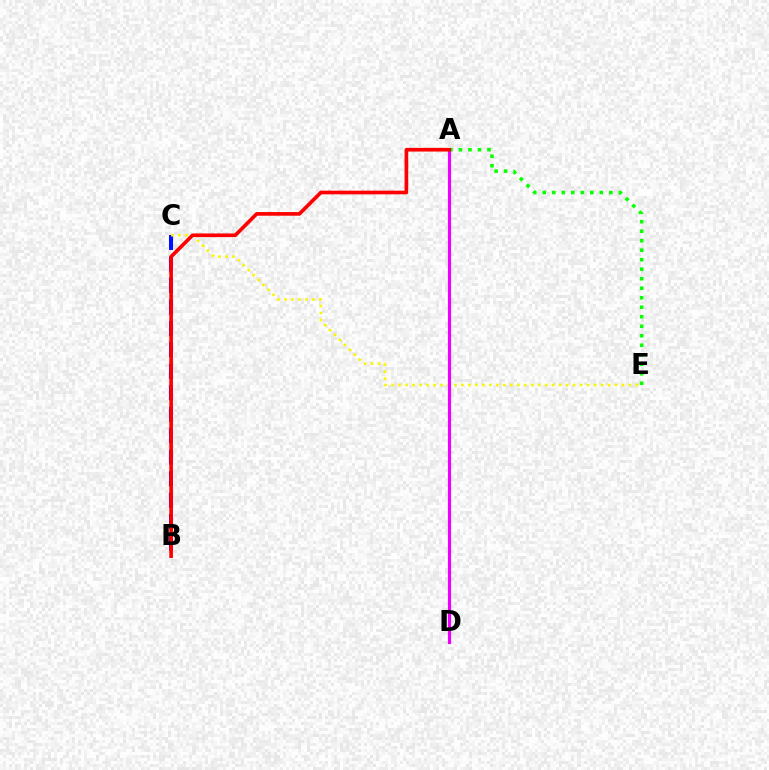{('A', 'D'): [{'color': '#00fff6', 'line_style': 'dashed', 'thickness': 1.98}, {'color': '#ee00ff', 'line_style': 'solid', 'thickness': 2.28}], ('B', 'C'): [{'color': '#0010ff', 'line_style': 'dashed', 'thickness': 2.92}], ('C', 'E'): [{'color': '#fcf500', 'line_style': 'dotted', 'thickness': 1.9}], ('A', 'E'): [{'color': '#08ff00', 'line_style': 'dotted', 'thickness': 2.58}], ('A', 'B'): [{'color': '#ff0000', 'line_style': 'solid', 'thickness': 2.64}]}